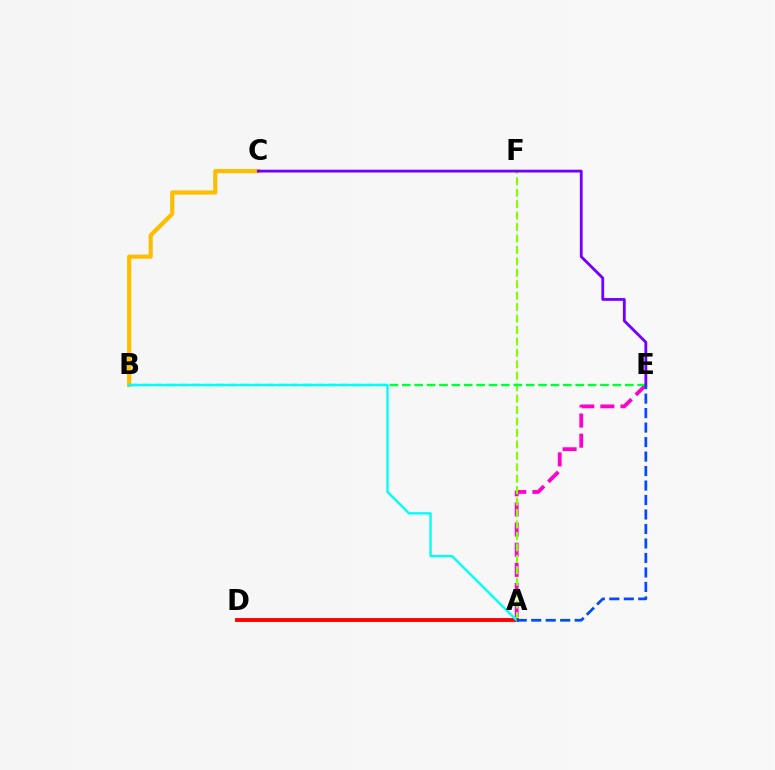{('B', 'C'): [{'color': '#ffbd00', 'line_style': 'solid', 'thickness': 2.99}], ('A', 'E'): [{'color': '#ff00cf', 'line_style': 'dashed', 'thickness': 2.73}, {'color': '#004bff', 'line_style': 'dashed', 'thickness': 1.97}], ('A', 'F'): [{'color': '#84ff00', 'line_style': 'dashed', 'thickness': 1.55}], ('B', 'E'): [{'color': '#00ff39', 'line_style': 'dashed', 'thickness': 1.68}], ('A', 'D'): [{'color': '#ff0000', 'line_style': 'solid', 'thickness': 2.79}], ('C', 'E'): [{'color': '#7200ff', 'line_style': 'solid', 'thickness': 2.03}], ('A', 'B'): [{'color': '#00fff6', 'line_style': 'solid', 'thickness': 1.71}]}